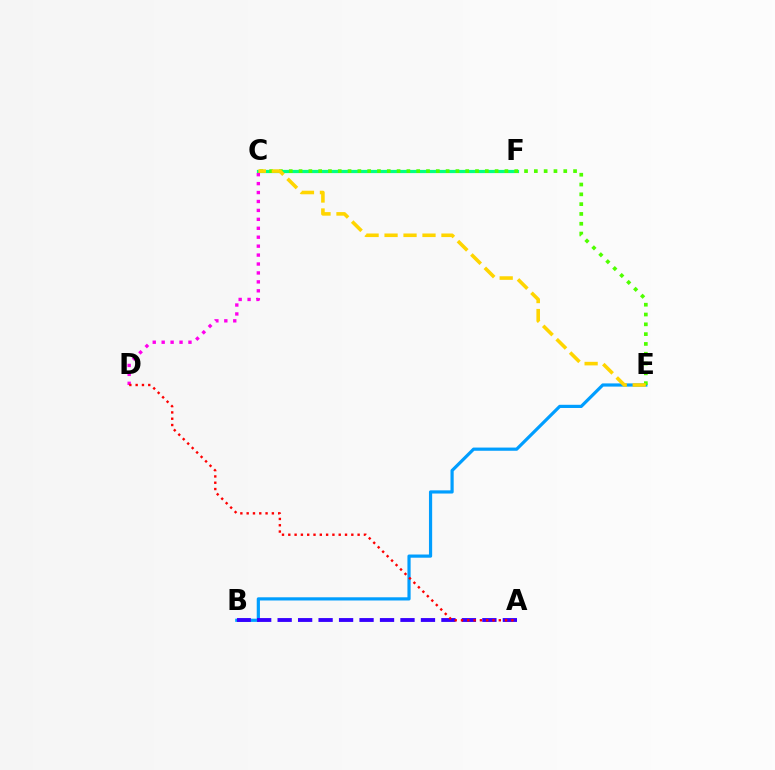{('B', 'E'): [{'color': '#009eff', 'line_style': 'solid', 'thickness': 2.3}], ('C', 'F'): [{'color': '#00ff86', 'line_style': 'solid', 'thickness': 2.3}], ('A', 'B'): [{'color': '#3700ff', 'line_style': 'dashed', 'thickness': 2.78}], ('C', 'D'): [{'color': '#ff00ed', 'line_style': 'dotted', 'thickness': 2.43}], ('A', 'D'): [{'color': '#ff0000', 'line_style': 'dotted', 'thickness': 1.71}], ('C', 'E'): [{'color': '#4fff00', 'line_style': 'dotted', 'thickness': 2.66}, {'color': '#ffd500', 'line_style': 'dashed', 'thickness': 2.58}]}